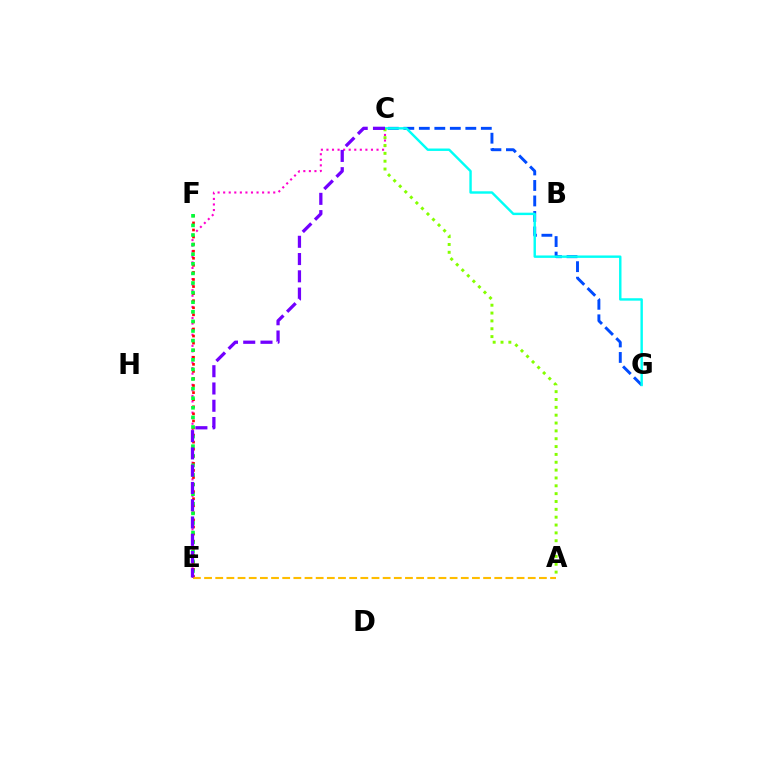{('C', 'G'): [{'color': '#004bff', 'line_style': 'dashed', 'thickness': 2.11}, {'color': '#00fff6', 'line_style': 'solid', 'thickness': 1.74}], ('C', 'E'): [{'color': '#ff00cf', 'line_style': 'dotted', 'thickness': 1.51}, {'color': '#7200ff', 'line_style': 'dashed', 'thickness': 2.35}], ('E', 'F'): [{'color': '#ff0000', 'line_style': 'dotted', 'thickness': 1.92}, {'color': '#00ff39', 'line_style': 'dotted', 'thickness': 2.61}], ('A', 'C'): [{'color': '#84ff00', 'line_style': 'dotted', 'thickness': 2.13}], ('A', 'E'): [{'color': '#ffbd00', 'line_style': 'dashed', 'thickness': 1.52}]}